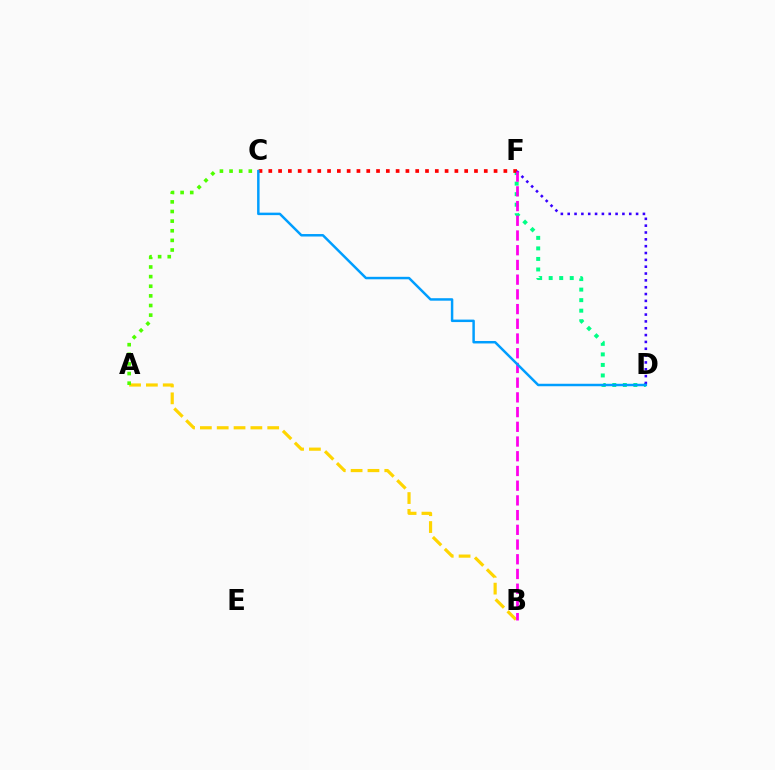{('D', 'F'): [{'color': '#00ff86', 'line_style': 'dotted', 'thickness': 2.86}, {'color': '#3700ff', 'line_style': 'dotted', 'thickness': 1.86}], ('A', 'B'): [{'color': '#ffd500', 'line_style': 'dashed', 'thickness': 2.29}], ('C', 'F'): [{'color': '#ff0000', 'line_style': 'dotted', 'thickness': 2.66}], ('A', 'C'): [{'color': '#4fff00', 'line_style': 'dotted', 'thickness': 2.62}], ('B', 'F'): [{'color': '#ff00ed', 'line_style': 'dashed', 'thickness': 2.0}], ('C', 'D'): [{'color': '#009eff', 'line_style': 'solid', 'thickness': 1.78}]}